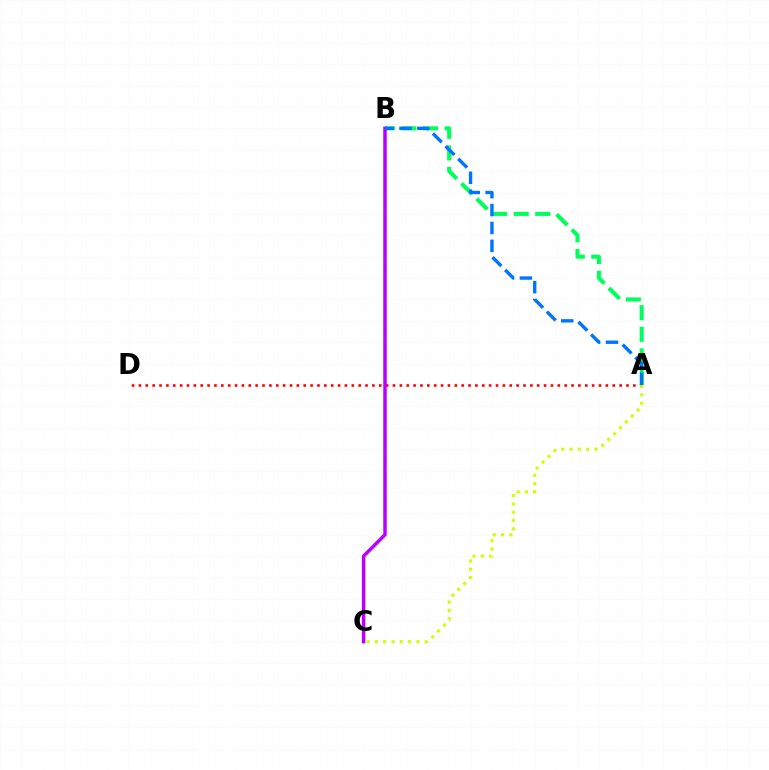{('A', 'B'): [{'color': '#00ff5c', 'line_style': 'dashed', 'thickness': 2.93}, {'color': '#0074ff', 'line_style': 'dashed', 'thickness': 2.43}], ('A', 'D'): [{'color': '#ff0000', 'line_style': 'dotted', 'thickness': 1.87}], ('A', 'C'): [{'color': '#d1ff00', 'line_style': 'dotted', 'thickness': 2.26}], ('B', 'C'): [{'color': '#b900ff', 'line_style': 'solid', 'thickness': 2.51}]}